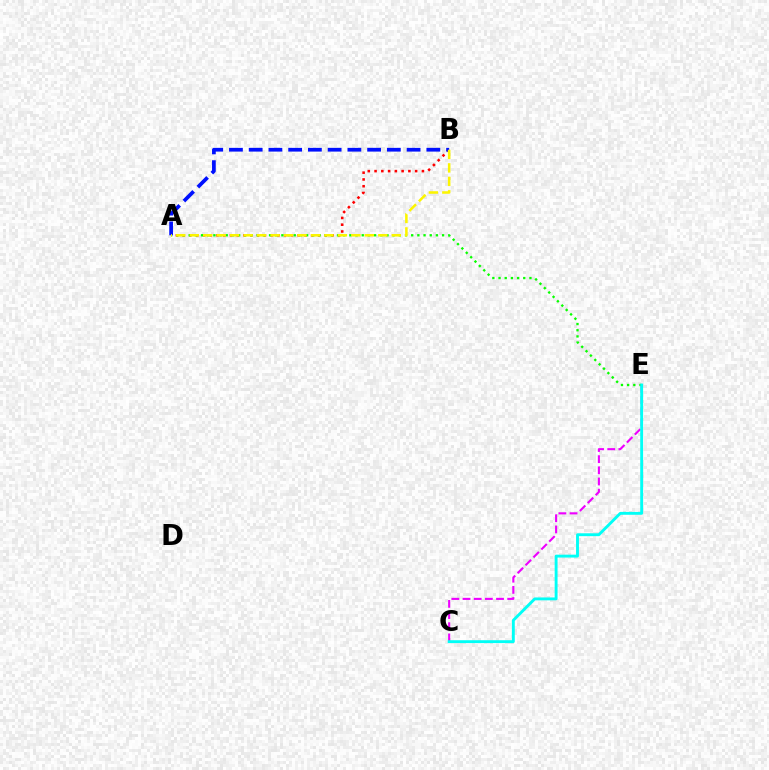{('A', 'B'): [{'color': '#ff0000', 'line_style': 'dotted', 'thickness': 1.84}, {'color': '#0010ff', 'line_style': 'dashed', 'thickness': 2.68}, {'color': '#fcf500', 'line_style': 'dashed', 'thickness': 1.83}], ('C', 'E'): [{'color': '#ee00ff', 'line_style': 'dashed', 'thickness': 1.52}, {'color': '#00fff6', 'line_style': 'solid', 'thickness': 2.07}], ('A', 'E'): [{'color': '#08ff00', 'line_style': 'dotted', 'thickness': 1.68}]}